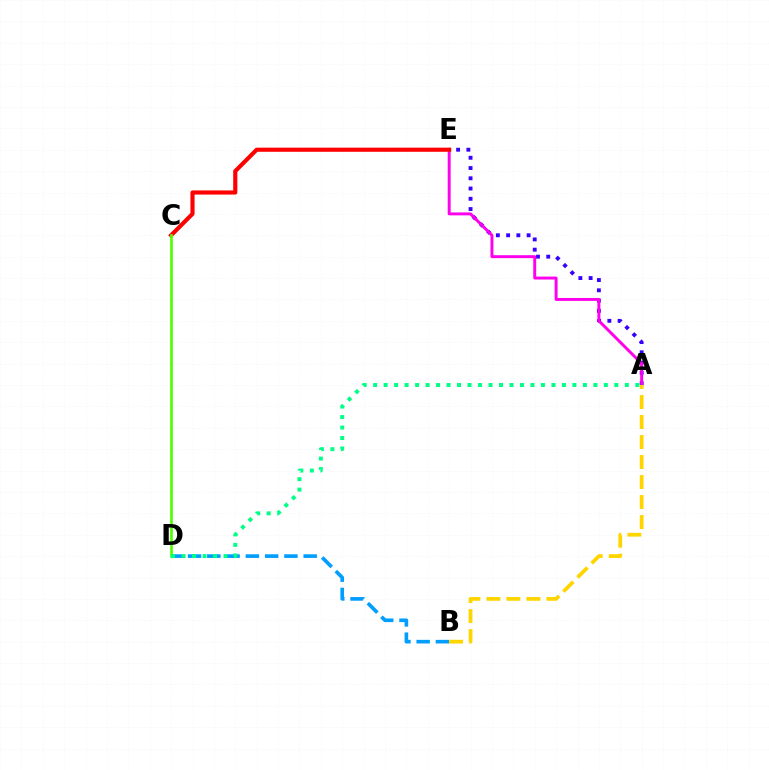{('A', 'E'): [{'color': '#3700ff', 'line_style': 'dotted', 'thickness': 2.79}, {'color': '#ff00ed', 'line_style': 'solid', 'thickness': 2.12}], ('C', 'E'): [{'color': '#ff0000', 'line_style': 'solid', 'thickness': 2.98}], ('B', 'D'): [{'color': '#009eff', 'line_style': 'dashed', 'thickness': 2.62}], ('C', 'D'): [{'color': '#4fff00', 'line_style': 'solid', 'thickness': 1.93}], ('A', 'D'): [{'color': '#00ff86', 'line_style': 'dotted', 'thickness': 2.85}], ('A', 'B'): [{'color': '#ffd500', 'line_style': 'dashed', 'thickness': 2.72}]}